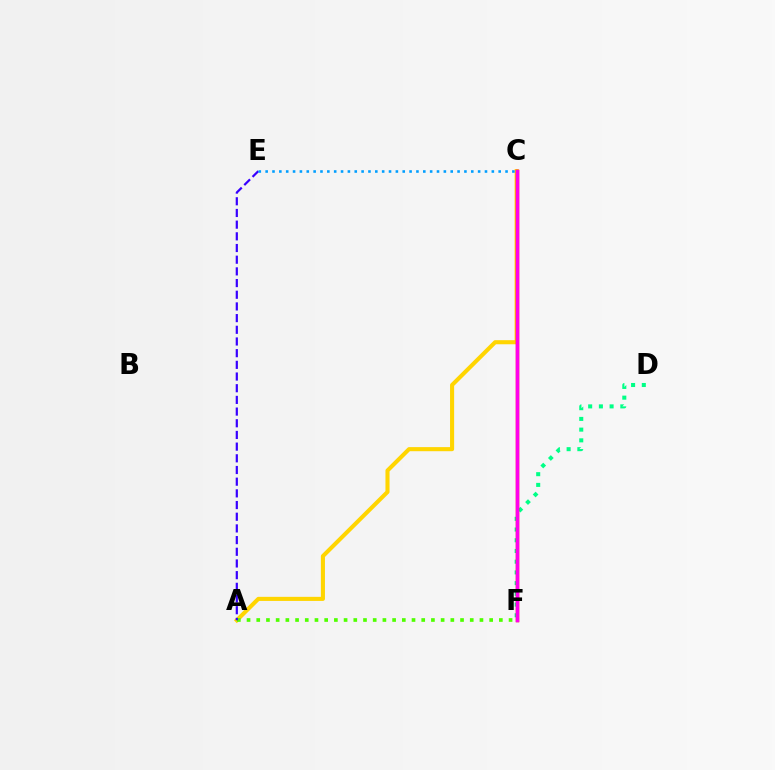{('A', 'C'): [{'color': '#ffd500', 'line_style': 'solid', 'thickness': 2.94}], ('D', 'F'): [{'color': '#00ff86', 'line_style': 'dotted', 'thickness': 2.91}], ('A', 'F'): [{'color': '#4fff00', 'line_style': 'dotted', 'thickness': 2.64}], ('A', 'E'): [{'color': '#3700ff', 'line_style': 'dashed', 'thickness': 1.59}], ('C', 'F'): [{'color': '#ff0000', 'line_style': 'solid', 'thickness': 2.46}, {'color': '#ff00ed', 'line_style': 'solid', 'thickness': 2.46}], ('C', 'E'): [{'color': '#009eff', 'line_style': 'dotted', 'thickness': 1.86}]}